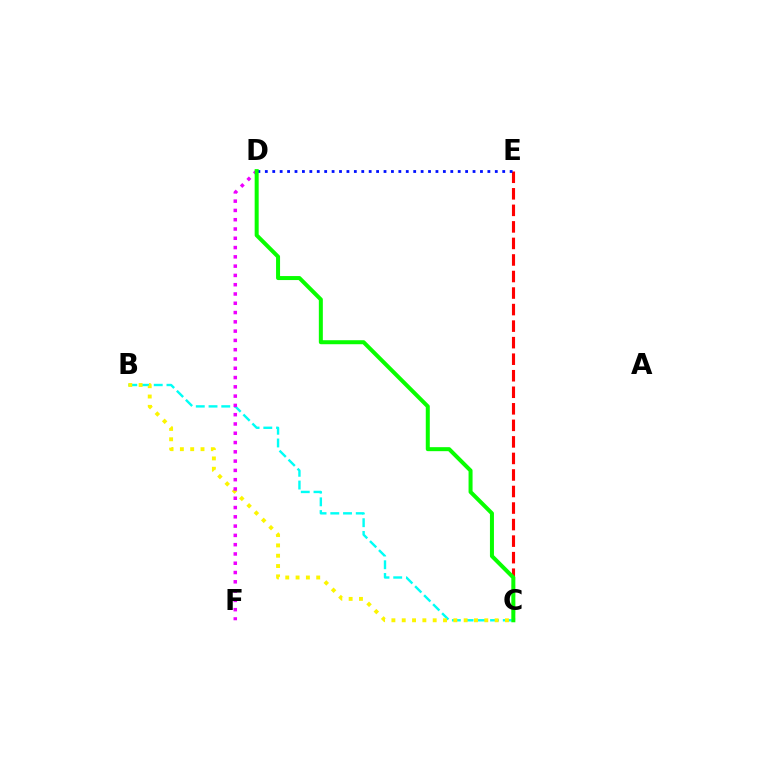{('C', 'E'): [{'color': '#ff0000', 'line_style': 'dashed', 'thickness': 2.25}], ('B', 'C'): [{'color': '#00fff6', 'line_style': 'dashed', 'thickness': 1.73}, {'color': '#fcf500', 'line_style': 'dotted', 'thickness': 2.8}], ('D', 'F'): [{'color': '#ee00ff', 'line_style': 'dotted', 'thickness': 2.52}], ('D', 'E'): [{'color': '#0010ff', 'line_style': 'dotted', 'thickness': 2.02}], ('C', 'D'): [{'color': '#08ff00', 'line_style': 'solid', 'thickness': 2.88}]}